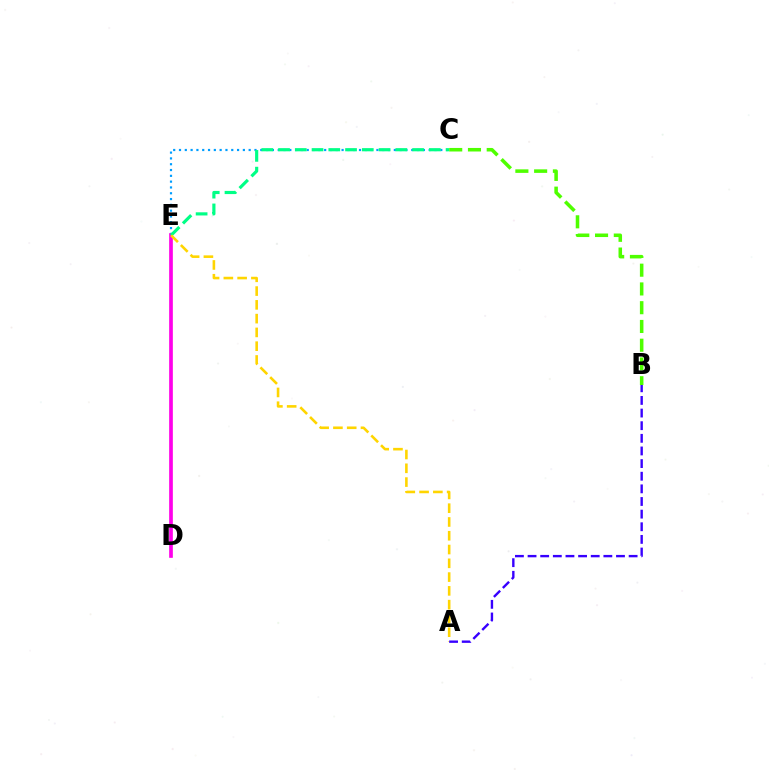{('D', 'E'): [{'color': '#ff0000', 'line_style': 'solid', 'thickness': 1.56}, {'color': '#ff00ed', 'line_style': 'solid', 'thickness': 2.63}], ('C', 'E'): [{'color': '#009eff', 'line_style': 'dotted', 'thickness': 1.58}, {'color': '#00ff86', 'line_style': 'dashed', 'thickness': 2.28}], ('A', 'E'): [{'color': '#ffd500', 'line_style': 'dashed', 'thickness': 1.87}], ('A', 'B'): [{'color': '#3700ff', 'line_style': 'dashed', 'thickness': 1.72}], ('B', 'C'): [{'color': '#4fff00', 'line_style': 'dashed', 'thickness': 2.55}]}